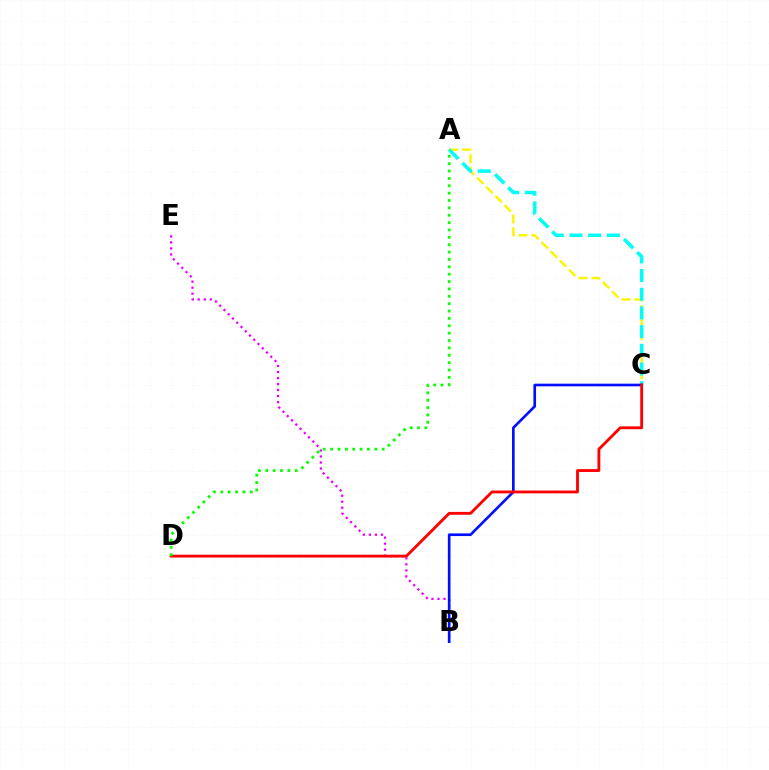{('A', 'C'): [{'color': '#fcf500', 'line_style': 'dashed', 'thickness': 1.76}, {'color': '#00fff6', 'line_style': 'dashed', 'thickness': 2.54}], ('B', 'E'): [{'color': '#ee00ff', 'line_style': 'dotted', 'thickness': 1.63}], ('B', 'C'): [{'color': '#0010ff', 'line_style': 'solid', 'thickness': 1.91}], ('C', 'D'): [{'color': '#ff0000', 'line_style': 'solid', 'thickness': 2.05}], ('A', 'D'): [{'color': '#08ff00', 'line_style': 'dotted', 'thickness': 2.0}]}